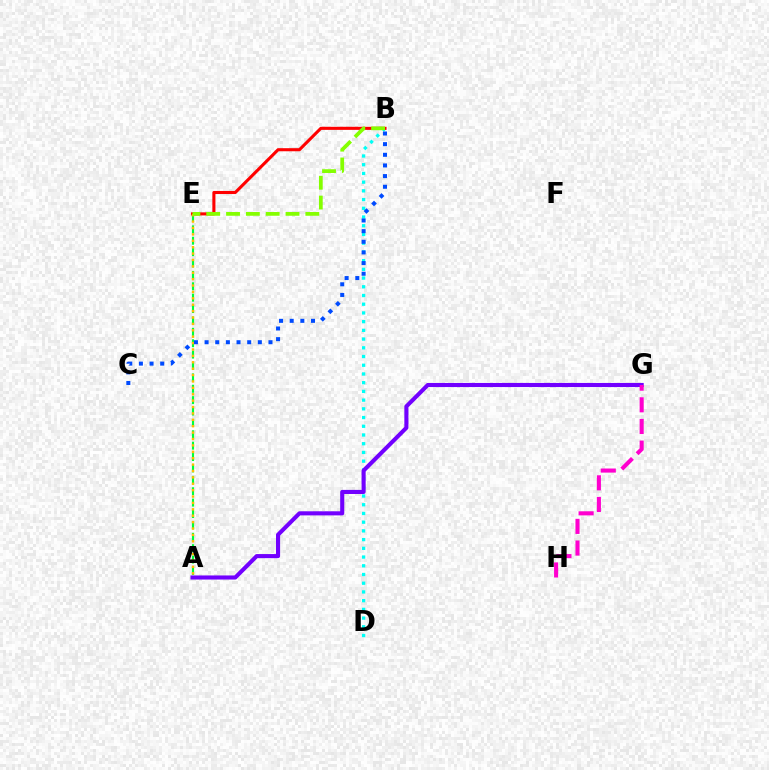{('B', 'D'): [{'color': '#00fff6', 'line_style': 'dotted', 'thickness': 2.37}], ('A', 'E'): [{'color': '#00ff39', 'line_style': 'dashed', 'thickness': 1.55}, {'color': '#ffbd00', 'line_style': 'dotted', 'thickness': 1.74}], ('B', 'E'): [{'color': '#ff0000', 'line_style': 'solid', 'thickness': 2.22}, {'color': '#84ff00', 'line_style': 'dashed', 'thickness': 2.69}], ('A', 'G'): [{'color': '#7200ff', 'line_style': 'solid', 'thickness': 2.95}], ('B', 'C'): [{'color': '#004bff', 'line_style': 'dotted', 'thickness': 2.89}], ('G', 'H'): [{'color': '#ff00cf', 'line_style': 'dashed', 'thickness': 2.94}]}